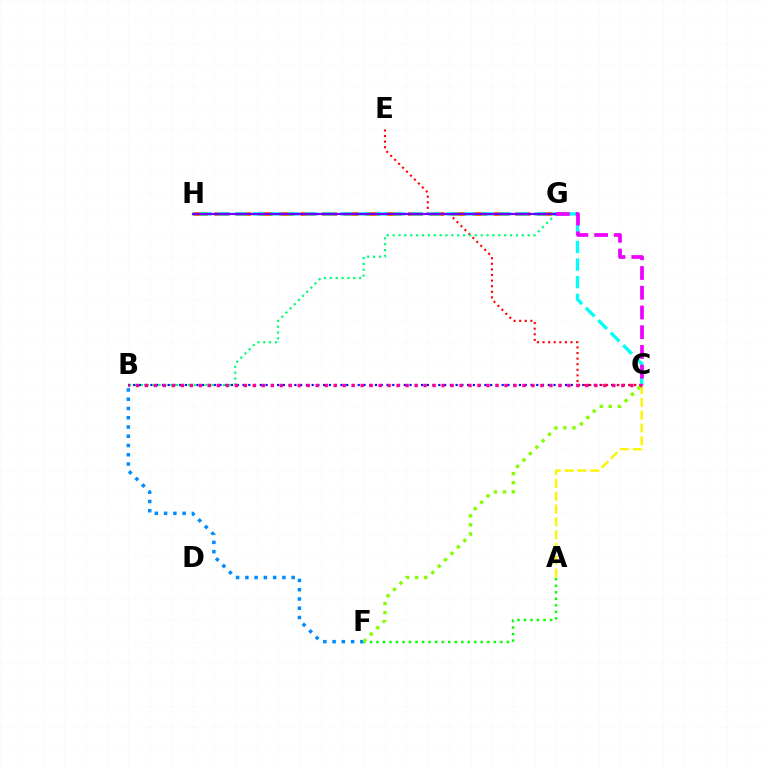{('A', 'F'): [{'color': '#08ff00', 'line_style': 'dotted', 'thickness': 1.77}], ('B', 'C'): [{'color': '#0010ff', 'line_style': 'dotted', 'thickness': 1.56}, {'color': '#ff0094', 'line_style': 'dotted', 'thickness': 2.44}], ('G', 'H'): [{'color': '#ff7c00', 'line_style': 'dashed', 'thickness': 2.92}, {'color': '#7200ff', 'line_style': 'solid', 'thickness': 1.59}], ('B', 'F'): [{'color': '#008cff', 'line_style': 'dotted', 'thickness': 2.52}], ('C', 'E'): [{'color': '#ff0000', 'line_style': 'dotted', 'thickness': 1.52}], ('A', 'C'): [{'color': '#fcf500', 'line_style': 'dashed', 'thickness': 1.74}], ('B', 'G'): [{'color': '#00ff74', 'line_style': 'dotted', 'thickness': 1.59}], ('C', 'H'): [{'color': '#00fff6', 'line_style': 'dashed', 'thickness': 2.39}], ('C', 'G'): [{'color': '#ee00ff', 'line_style': 'dashed', 'thickness': 2.68}], ('C', 'F'): [{'color': '#84ff00', 'line_style': 'dotted', 'thickness': 2.46}]}